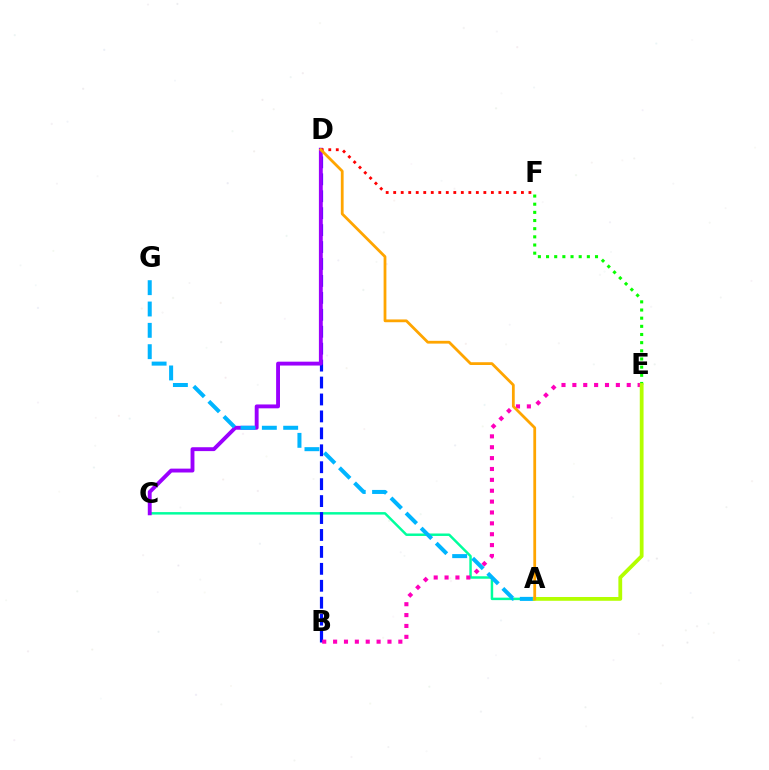{('A', 'C'): [{'color': '#00ff9d', 'line_style': 'solid', 'thickness': 1.78}], ('B', 'D'): [{'color': '#0010ff', 'line_style': 'dashed', 'thickness': 2.3}], ('B', 'E'): [{'color': '#ff00bd', 'line_style': 'dotted', 'thickness': 2.95}], ('C', 'D'): [{'color': '#9b00ff', 'line_style': 'solid', 'thickness': 2.79}], ('A', 'G'): [{'color': '#00b5ff', 'line_style': 'dashed', 'thickness': 2.9}], ('E', 'F'): [{'color': '#08ff00', 'line_style': 'dotted', 'thickness': 2.22}], ('D', 'F'): [{'color': '#ff0000', 'line_style': 'dotted', 'thickness': 2.04}], ('A', 'E'): [{'color': '#b3ff00', 'line_style': 'solid', 'thickness': 2.73}], ('A', 'D'): [{'color': '#ffa500', 'line_style': 'solid', 'thickness': 2.0}]}